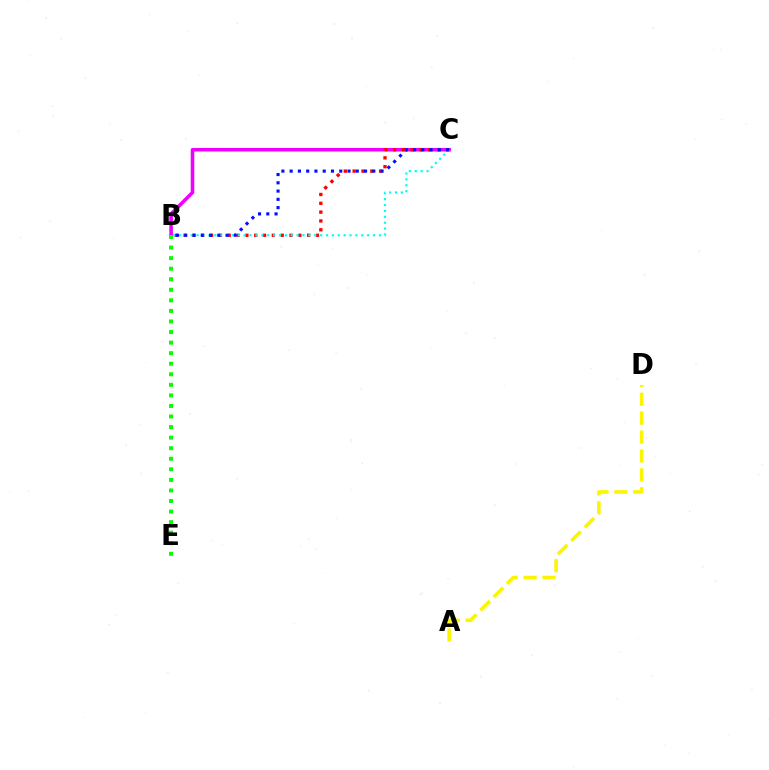{('B', 'C'): [{'color': '#ee00ff', 'line_style': 'solid', 'thickness': 2.56}, {'color': '#ff0000', 'line_style': 'dotted', 'thickness': 2.4}, {'color': '#00fff6', 'line_style': 'dotted', 'thickness': 1.6}, {'color': '#0010ff', 'line_style': 'dotted', 'thickness': 2.25}], ('B', 'E'): [{'color': '#08ff00', 'line_style': 'dotted', 'thickness': 2.87}], ('A', 'D'): [{'color': '#fcf500', 'line_style': 'dashed', 'thickness': 2.57}]}